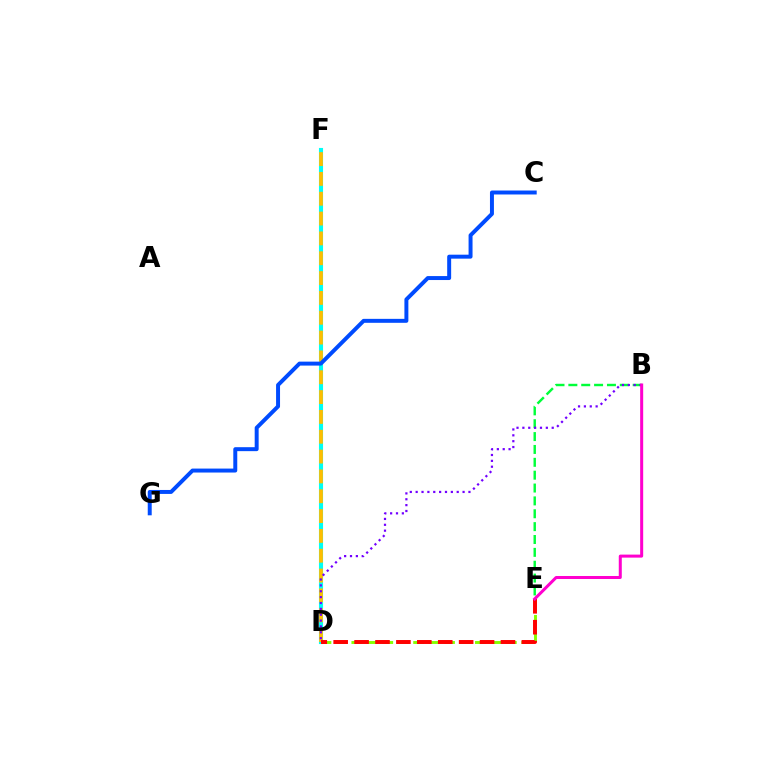{('B', 'E'): [{'color': '#00ff39', 'line_style': 'dashed', 'thickness': 1.75}, {'color': '#ff00cf', 'line_style': 'solid', 'thickness': 2.17}], ('D', 'F'): [{'color': '#00fff6', 'line_style': 'solid', 'thickness': 2.96}, {'color': '#ffbd00', 'line_style': 'dashed', 'thickness': 2.69}], ('B', 'D'): [{'color': '#7200ff', 'line_style': 'dotted', 'thickness': 1.59}], ('D', 'E'): [{'color': '#84ff00', 'line_style': 'dashed', 'thickness': 2.1}, {'color': '#ff0000', 'line_style': 'dashed', 'thickness': 2.84}], ('C', 'G'): [{'color': '#004bff', 'line_style': 'solid', 'thickness': 2.85}]}